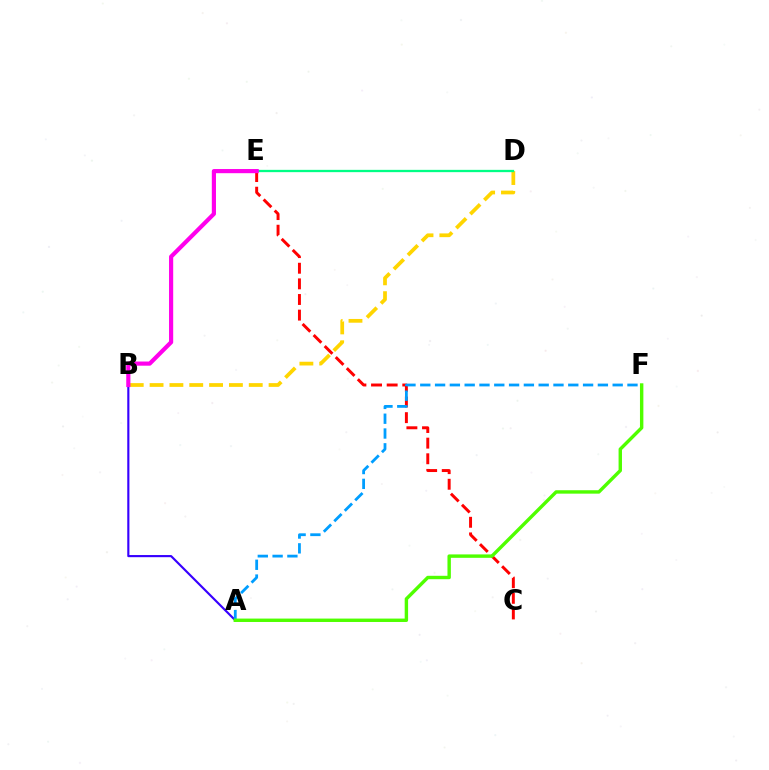{('C', 'E'): [{'color': '#ff0000', 'line_style': 'dashed', 'thickness': 2.12}], ('A', 'B'): [{'color': '#3700ff', 'line_style': 'solid', 'thickness': 1.54}], ('B', 'D'): [{'color': '#ffd500', 'line_style': 'dashed', 'thickness': 2.69}], ('A', 'F'): [{'color': '#009eff', 'line_style': 'dashed', 'thickness': 2.01}, {'color': '#4fff00', 'line_style': 'solid', 'thickness': 2.45}], ('D', 'E'): [{'color': '#00ff86', 'line_style': 'solid', 'thickness': 1.65}], ('B', 'E'): [{'color': '#ff00ed', 'line_style': 'solid', 'thickness': 3.0}]}